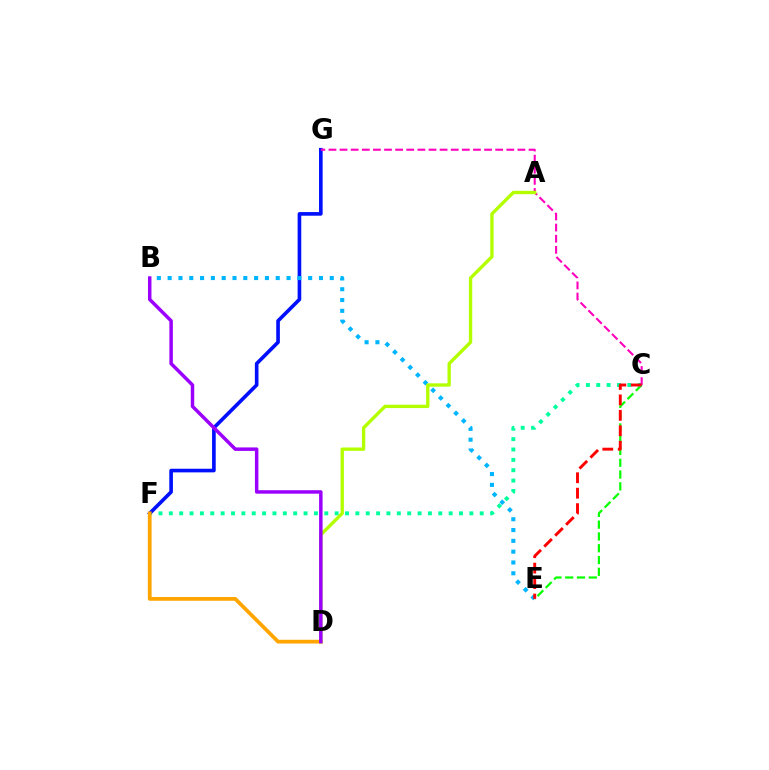{('C', 'E'): [{'color': '#08ff00', 'line_style': 'dashed', 'thickness': 1.6}, {'color': '#ff0000', 'line_style': 'dashed', 'thickness': 2.1}], ('C', 'F'): [{'color': '#00ff9d', 'line_style': 'dotted', 'thickness': 2.82}], ('F', 'G'): [{'color': '#0010ff', 'line_style': 'solid', 'thickness': 2.62}], ('C', 'G'): [{'color': '#ff00bd', 'line_style': 'dashed', 'thickness': 1.51}], ('B', 'E'): [{'color': '#00b5ff', 'line_style': 'dotted', 'thickness': 2.94}], ('D', 'F'): [{'color': '#ffa500', 'line_style': 'solid', 'thickness': 2.71}], ('A', 'D'): [{'color': '#b3ff00', 'line_style': 'solid', 'thickness': 2.41}], ('B', 'D'): [{'color': '#9b00ff', 'line_style': 'solid', 'thickness': 2.51}]}